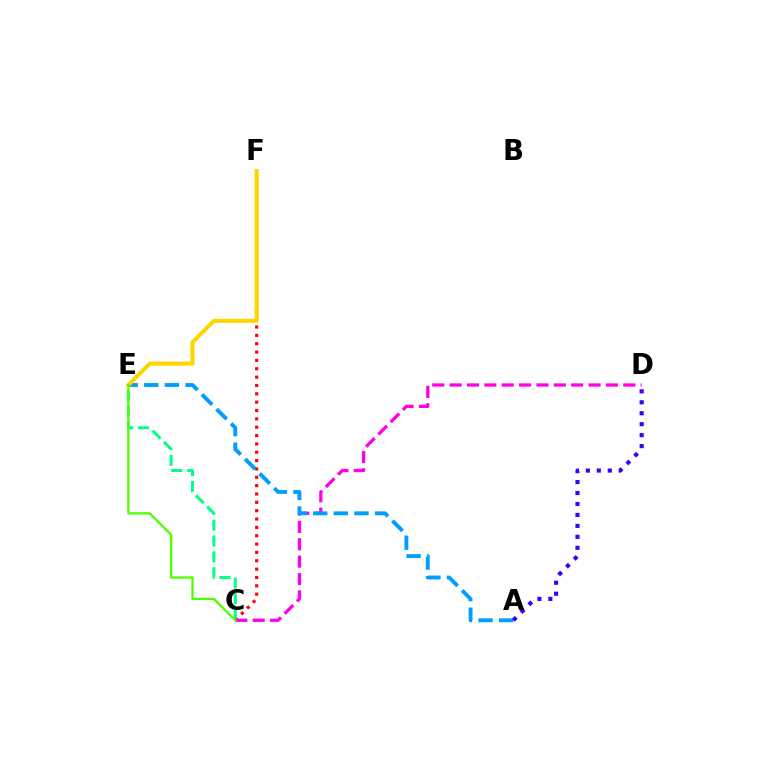{('C', 'F'): [{'color': '#ff0000', 'line_style': 'dotted', 'thickness': 2.27}], ('C', 'E'): [{'color': '#00ff86', 'line_style': 'dashed', 'thickness': 2.15}, {'color': '#4fff00', 'line_style': 'solid', 'thickness': 1.65}], ('C', 'D'): [{'color': '#ff00ed', 'line_style': 'dashed', 'thickness': 2.36}], ('A', 'E'): [{'color': '#009eff', 'line_style': 'dashed', 'thickness': 2.8}], ('A', 'D'): [{'color': '#3700ff', 'line_style': 'dotted', 'thickness': 2.98}], ('E', 'F'): [{'color': '#ffd500', 'line_style': 'solid', 'thickness': 2.94}]}